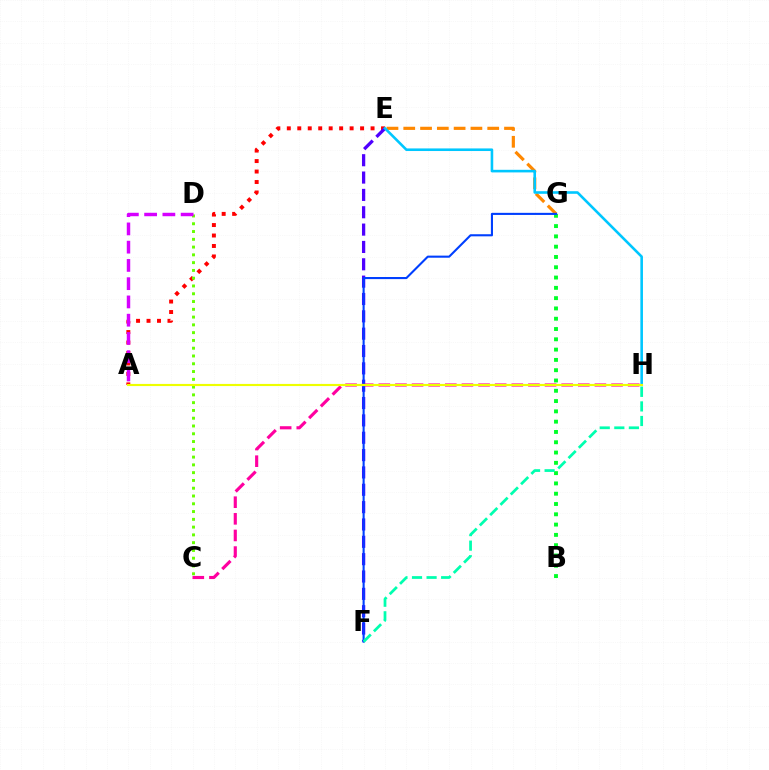{('A', 'E'): [{'color': '#ff0000', 'line_style': 'dotted', 'thickness': 2.84}], ('C', 'D'): [{'color': '#66ff00', 'line_style': 'dotted', 'thickness': 2.11}], ('E', 'F'): [{'color': '#4f00ff', 'line_style': 'dashed', 'thickness': 2.36}], ('C', 'H'): [{'color': '#ff00a0', 'line_style': 'dashed', 'thickness': 2.26}], ('E', 'G'): [{'color': '#ff8800', 'line_style': 'dashed', 'thickness': 2.28}], ('B', 'G'): [{'color': '#00ff27', 'line_style': 'dotted', 'thickness': 2.8}], ('A', 'D'): [{'color': '#d600ff', 'line_style': 'dashed', 'thickness': 2.48}], ('F', 'G'): [{'color': '#003fff', 'line_style': 'solid', 'thickness': 1.51}], ('E', 'H'): [{'color': '#00c7ff', 'line_style': 'solid', 'thickness': 1.87}], ('A', 'H'): [{'color': '#eeff00', 'line_style': 'solid', 'thickness': 1.55}], ('F', 'H'): [{'color': '#00ffaf', 'line_style': 'dashed', 'thickness': 1.98}]}